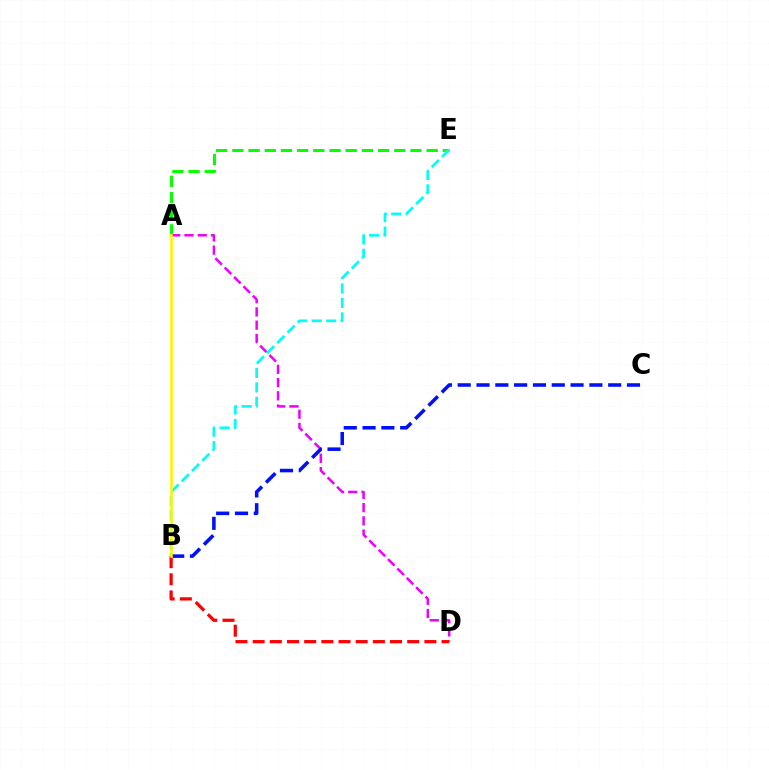{('A', 'E'): [{'color': '#08ff00', 'line_style': 'dashed', 'thickness': 2.2}], ('A', 'D'): [{'color': '#ee00ff', 'line_style': 'dashed', 'thickness': 1.8}], ('B', 'E'): [{'color': '#00fff6', 'line_style': 'dashed', 'thickness': 1.97}], ('B', 'C'): [{'color': '#0010ff', 'line_style': 'dashed', 'thickness': 2.56}], ('B', 'D'): [{'color': '#ff0000', 'line_style': 'dashed', 'thickness': 2.33}], ('A', 'B'): [{'color': '#fcf500', 'line_style': 'solid', 'thickness': 1.9}]}